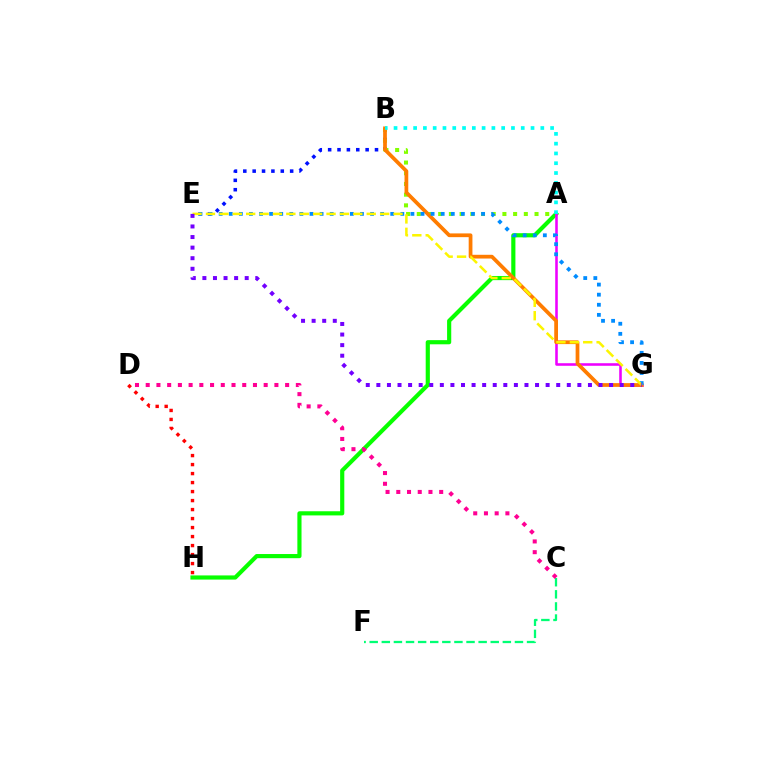{('C', 'F'): [{'color': '#00ff74', 'line_style': 'dashed', 'thickness': 1.64}], ('B', 'E'): [{'color': '#0010ff', 'line_style': 'dotted', 'thickness': 2.55}], ('A', 'H'): [{'color': '#08ff00', 'line_style': 'solid', 'thickness': 2.99}], ('A', 'B'): [{'color': '#84ff00', 'line_style': 'dotted', 'thickness': 2.91}, {'color': '#00fff6', 'line_style': 'dotted', 'thickness': 2.66}], ('A', 'G'): [{'color': '#ee00ff', 'line_style': 'solid', 'thickness': 1.85}], ('B', 'G'): [{'color': '#ff7c00', 'line_style': 'solid', 'thickness': 2.7}], ('E', 'G'): [{'color': '#008cff', 'line_style': 'dotted', 'thickness': 2.74}, {'color': '#fcf500', 'line_style': 'dashed', 'thickness': 1.82}, {'color': '#7200ff', 'line_style': 'dotted', 'thickness': 2.87}], ('D', 'H'): [{'color': '#ff0000', 'line_style': 'dotted', 'thickness': 2.45}], ('C', 'D'): [{'color': '#ff0094', 'line_style': 'dotted', 'thickness': 2.91}]}